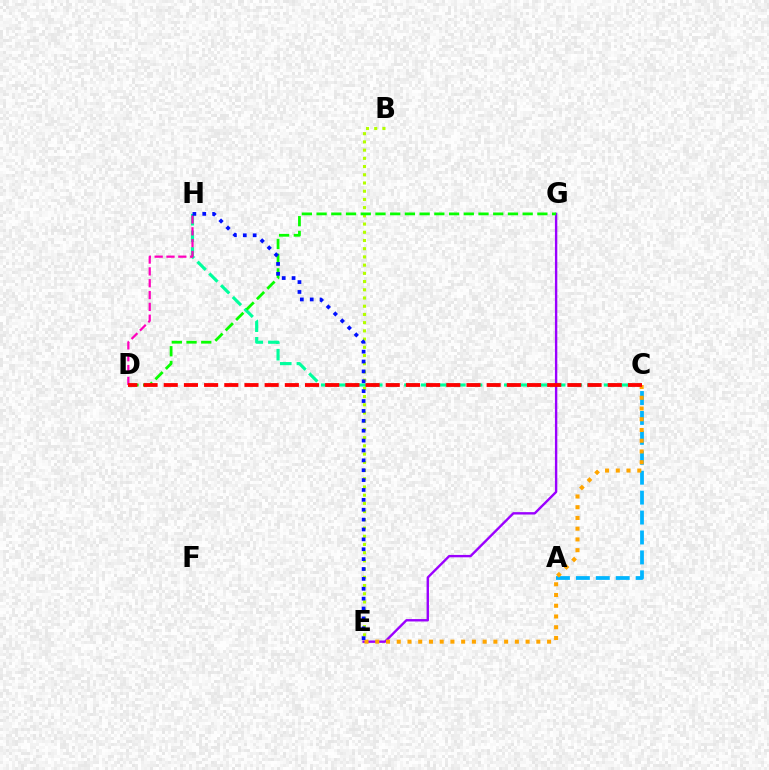{('C', 'H'): [{'color': '#00ff9d', 'line_style': 'dashed', 'thickness': 2.26}], ('A', 'C'): [{'color': '#00b5ff', 'line_style': 'dashed', 'thickness': 2.71}], ('B', 'E'): [{'color': '#b3ff00', 'line_style': 'dotted', 'thickness': 2.23}], ('E', 'G'): [{'color': '#9b00ff', 'line_style': 'solid', 'thickness': 1.71}], ('D', 'G'): [{'color': '#08ff00', 'line_style': 'dashed', 'thickness': 2.0}], ('D', 'H'): [{'color': '#ff00bd', 'line_style': 'dashed', 'thickness': 1.61}], ('C', 'E'): [{'color': '#ffa500', 'line_style': 'dotted', 'thickness': 2.92}], ('C', 'D'): [{'color': '#ff0000', 'line_style': 'dashed', 'thickness': 2.74}], ('E', 'H'): [{'color': '#0010ff', 'line_style': 'dotted', 'thickness': 2.68}]}